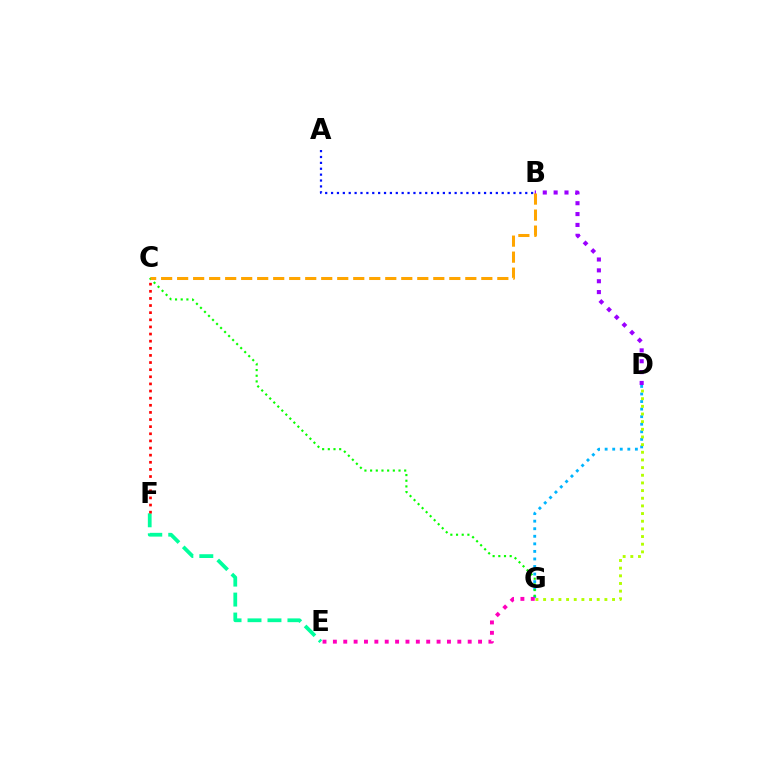{('E', 'F'): [{'color': '#00ff9d', 'line_style': 'dashed', 'thickness': 2.71}], ('D', 'G'): [{'color': '#00b5ff', 'line_style': 'dotted', 'thickness': 2.05}, {'color': '#b3ff00', 'line_style': 'dotted', 'thickness': 2.08}], ('E', 'G'): [{'color': '#ff00bd', 'line_style': 'dotted', 'thickness': 2.82}], ('C', 'F'): [{'color': '#ff0000', 'line_style': 'dotted', 'thickness': 1.94}], ('B', 'D'): [{'color': '#9b00ff', 'line_style': 'dotted', 'thickness': 2.95}], ('C', 'G'): [{'color': '#08ff00', 'line_style': 'dotted', 'thickness': 1.54}], ('A', 'B'): [{'color': '#0010ff', 'line_style': 'dotted', 'thickness': 1.6}], ('B', 'C'): [{'color': '#ffa500', 'line_style': 'dashed', 'thickness': 2.17}]}